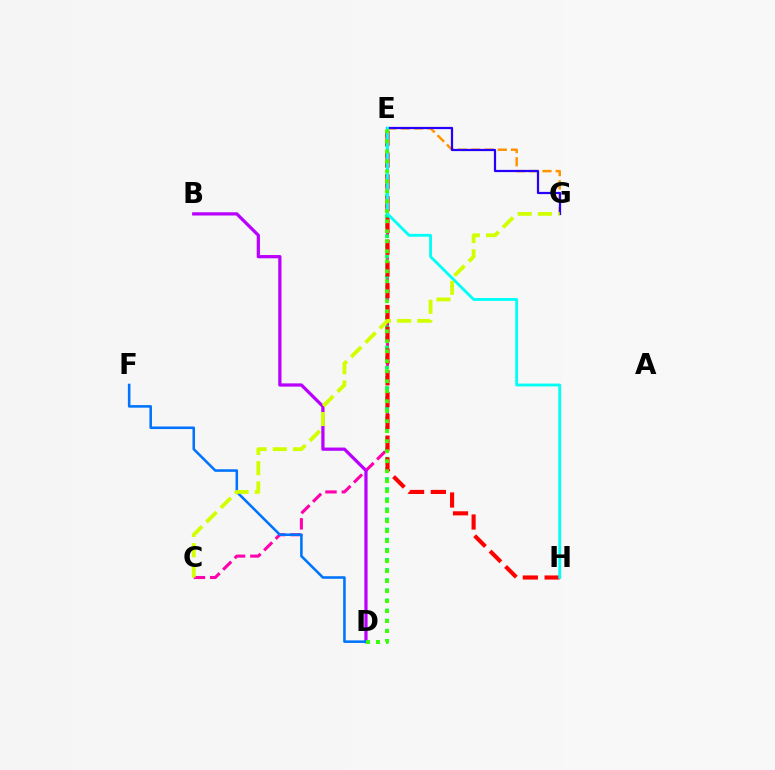{('C', 'E'): [{'color': '#ff00ac', 'line_style': 'dashed', 'thickness': 2.22}], ('D', 'E'): [{'color': '#00ff5c', 'line_style': 'dotted', 'thickness': 2.75}, {'color': '#3dff00', 'line_style': 'dotted', 'thickness': 2.72}], ('E', 'G'): [{'color': '#ff9400', 'line_style': 'dashed', 'thickness': 1.8}, {'color': '#2500ff', 'line_style': 'solid', 'thickness': 1.6}], ('E', 'H'): [{'color': '#ff0000', 'line_style': 'dashed', 'thickness': 2.96}, {'color': '#00fff6', 'line_style': 'solid', 'thickness': 2.05}], ('B', 'D'): [{'color': '#b900ff', 'line_style': 'solid', 'thickness': 2.33}], ('D', 'F'): [{'color': '#0074ff', 'line_style': 'solid', 'thickness': 1.85}], ('C', 'G'): [{'color': '#d1ff00', 'line_style': 'dashed', 'thickness': 2.75}]}